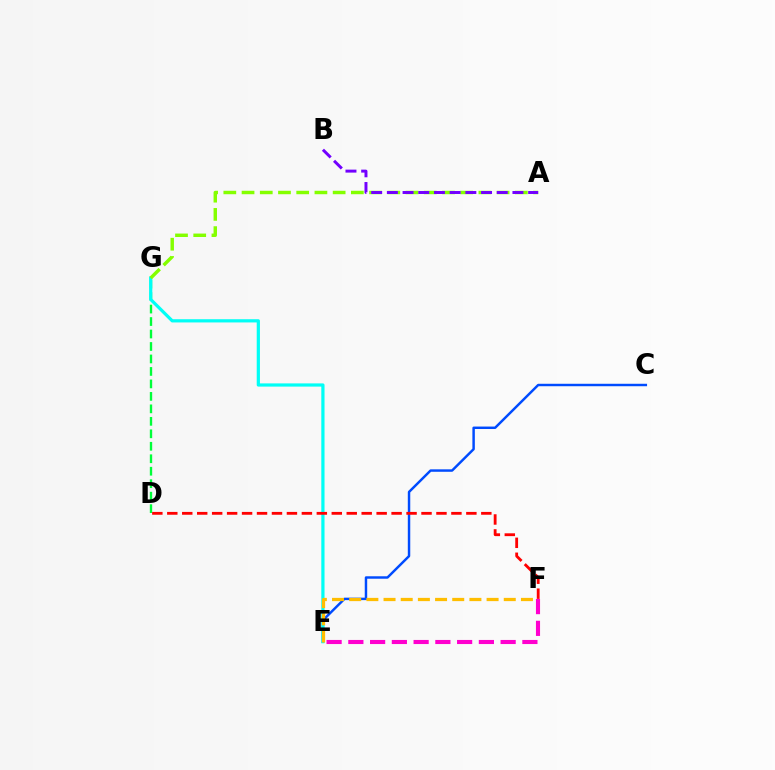{('D', 'G'): [{'color': '#00ff39', 'line_style': 'dashed', 'thickness': 1.69}], ('C', 'E'): [{'color': '#004bff', 'line_style': 'solid', 'thickness': 1.77}], ('E', 'G'): [{'color': '#00fff6', 'line_style': 'solid', 'thickness': 2.31}], ('E', 'F'): [{'color': '#ffbd00', 'line_style': 'dashed', 'thickness': 2.33}, {'color': '#ff00cf', 'line_style': 'dashed', 'thickness': 2.96}], ('A', 'G'): [{'color': '#84ff00', 'line_style': 'dashed', 'thickness': 2.48}], ('A', 'B'): [{'color': '#7200ff', 'line_style': 'dashed', 'thickness': 2.13}], ('D', 'F'): [{'color': '#ff0000', 'line_style': 'dashed', 'thickness': 2.03}]}